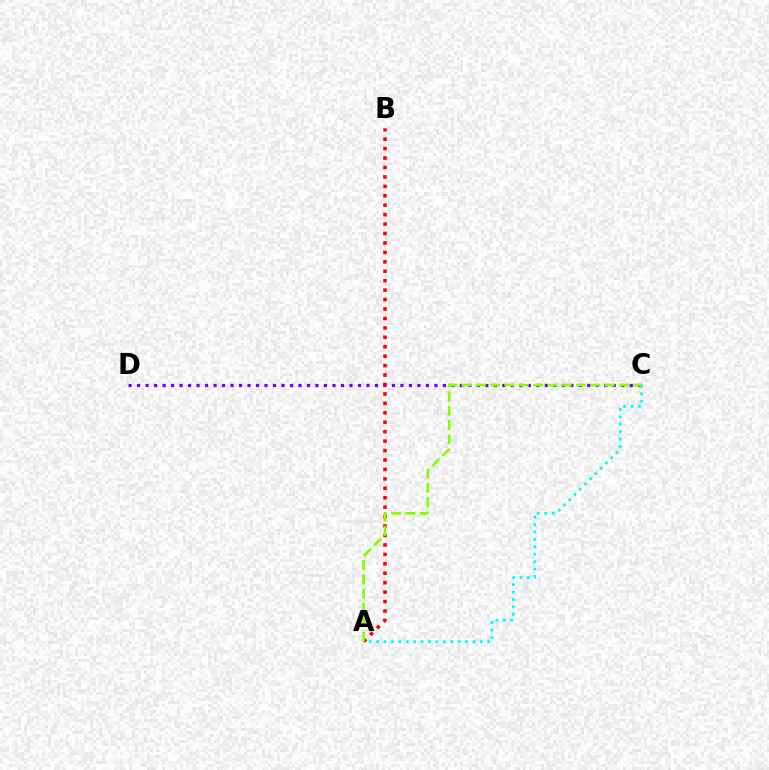{('C', 'D'): [{'color': '#7200ff', 'line_style': 'dotted', 'thickness': 2.31}], ('A', 'C'): [{'color': '#00fff6', 'line_style': 'dotted', 'thickness': 2.01}, {'color': '#84ff00', 'line_style': 'dashed', 'thickness': 1.95}], ('A', 'B'): [{'color': '#ff0000', 'line_style': 'dotted', 'thickness': 2.56}]}